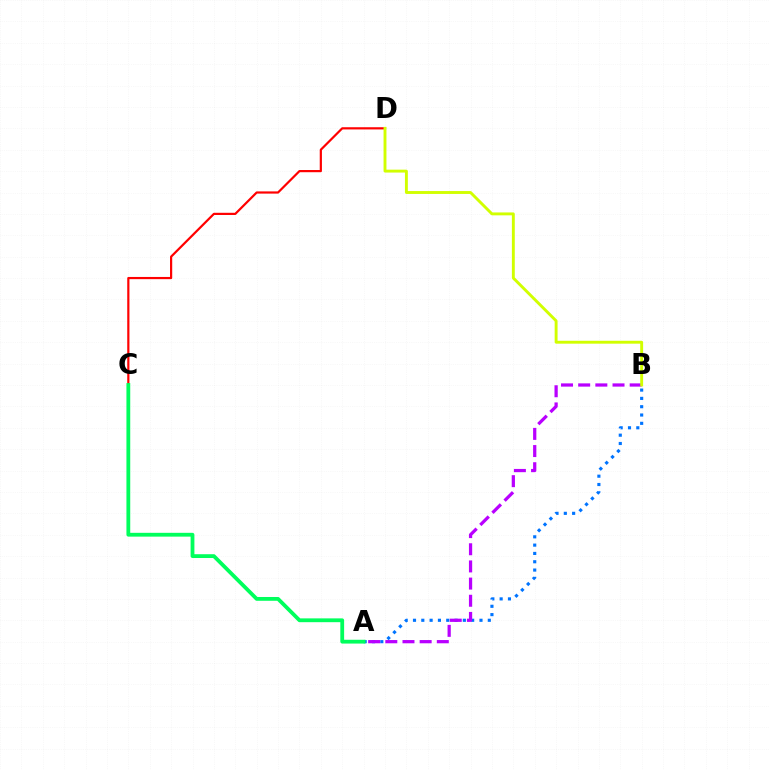{('A', 'B'): [{'color': '#0074ff', 'line_style': 'dotted', 'thickness': 2.26}, {'color': '#b900ff', 'line_style': 'dashed', 'thickness': 2.33}], ('C', 'D'): [{'color': '#ff0000', 'line_style': 'solid', 'thickness': 1.58}], ('A', 'C'): [{'color': '#00ff5c', 'line_style': 'solid', 'thickness': 2.74}], ('B', 'D'): [{'color': '#d1ff00', 'line_style': 'solid', 'thickness': 2.09}]}